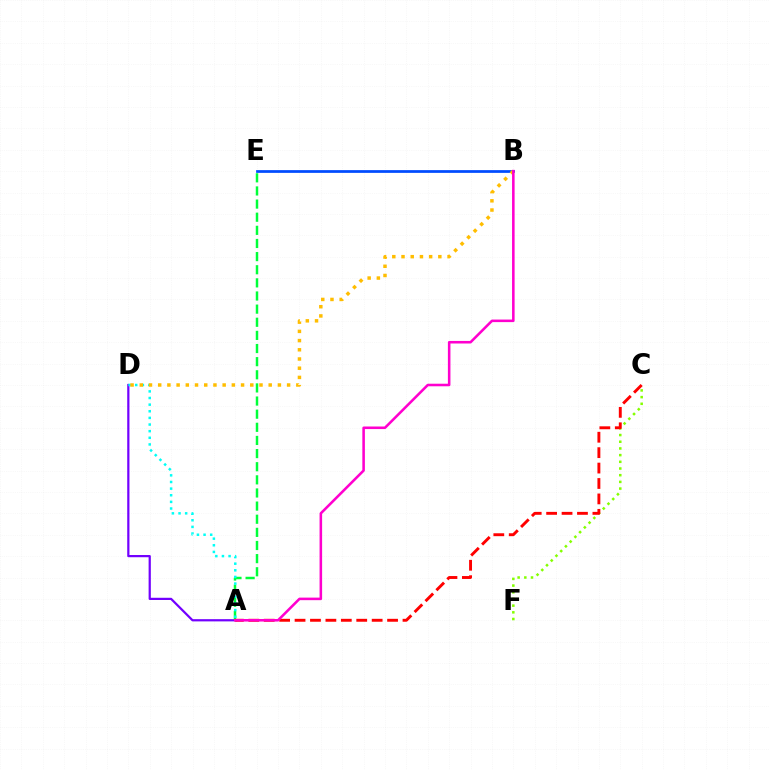{('A', 'D'): [{'color': '#7200ff', 'line_style': 'solid', 'thickness': 1.6}, {'color': '#00fff6', 'line_style': 'dotted', 'thickness': 1.8}], ('B', 'E'): [{'color': '#004bff', 'line_style': 'solid', 'thickness': 1.97}], ('C', 'F'): [{'color': '#84ff00', 'line_style': 'dotted', 'thickness': 1.82}], ('A', 'E'): [{'color': '#00ff39', 'line_style': 'dashed', 'thickness': 1.78}], ('A', 'C'): [{'color': '#ff0000', 'line_style': 'dashed', 'thickness': 2.09}], ('B', 'D'): [{'color': '#ffbd00', 'line_style': 'dotted', 'thickness': 2.5}], ('A', 'B'): [{'color': '#ff00cf', 'line_style': 'solid', 'thickness': 1.84}]}